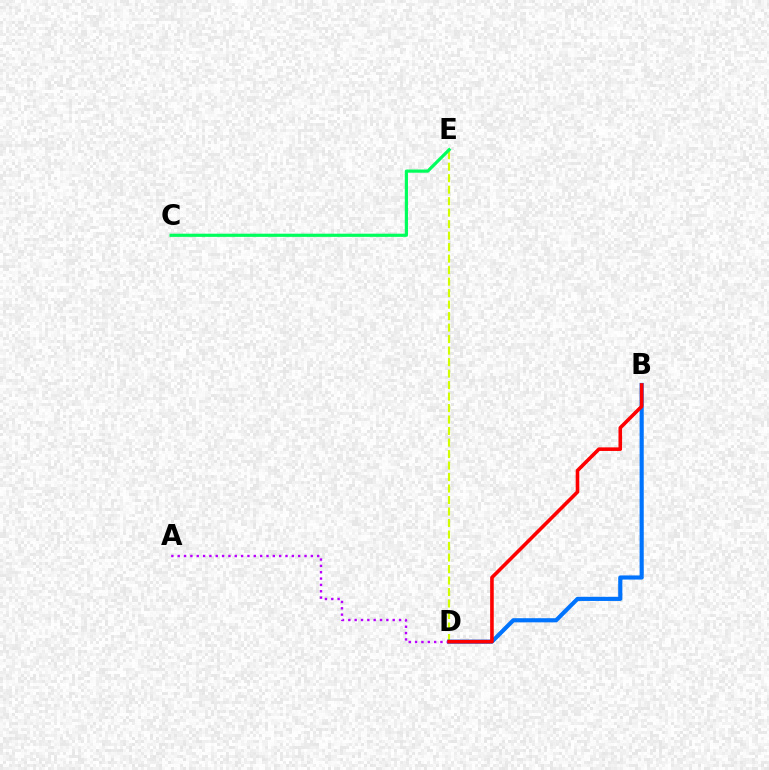{('D', 'E'): [{'color': '#d1ff00', 'line_style': 'dashed', 'thickness': 1.56}], ('C', 'E'): [{'color': '#00ff5c', 'line_style': 'solid', 'thickness': 2.3}], ('B', 'D'): [{'color': '#0074ff', 'line_style': 'solid', 'thickness': 2.98}, {'color': '#ff0000', 'line_style': 'solid', 'thickness': 2.59}], ('A', 'D'): [{'color': '#b900ff', 'line_style': 'dotted', 'thickness': 1.72}]}